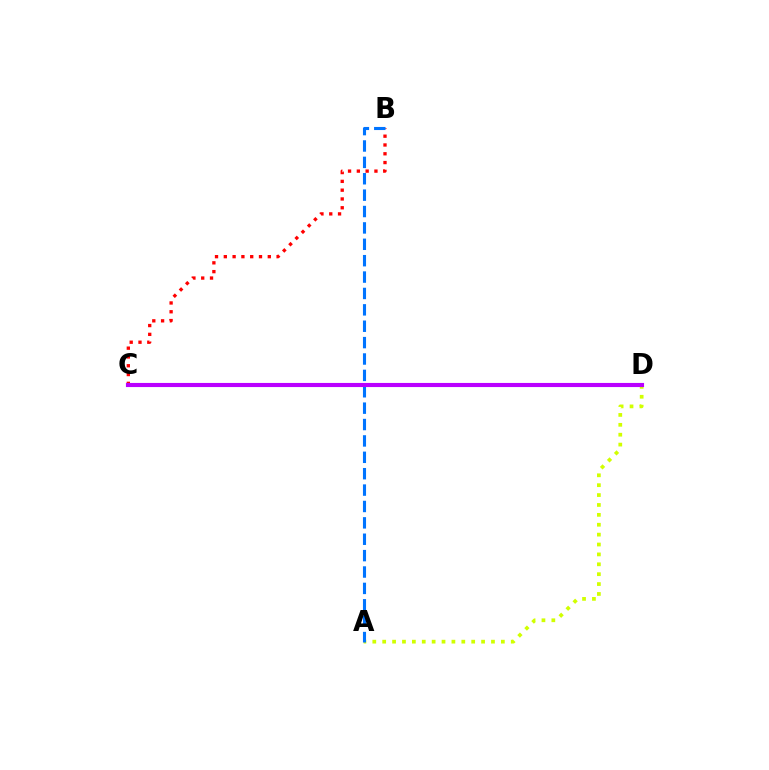{('C', 'D'): [{'color': '#00ff5c', 'line_style': 'dotted', 'thickness': 1.74}, {'color': '#b900ff', 'line_style': 'solid', 'thickness': 2.96}], ('B', 'C'): [{'color': '#ff0000', 'line_style': 'dotted', 'thickness': 2.39}], ('A', 'D'): [{'color': '#d1ff00', 'line_style': 'dotted', 'thickness': 2.69}], ('A', 'B'): [{'color': '#0074ff', 'line_style': 'dashed', 'thickness': 2.23}]}